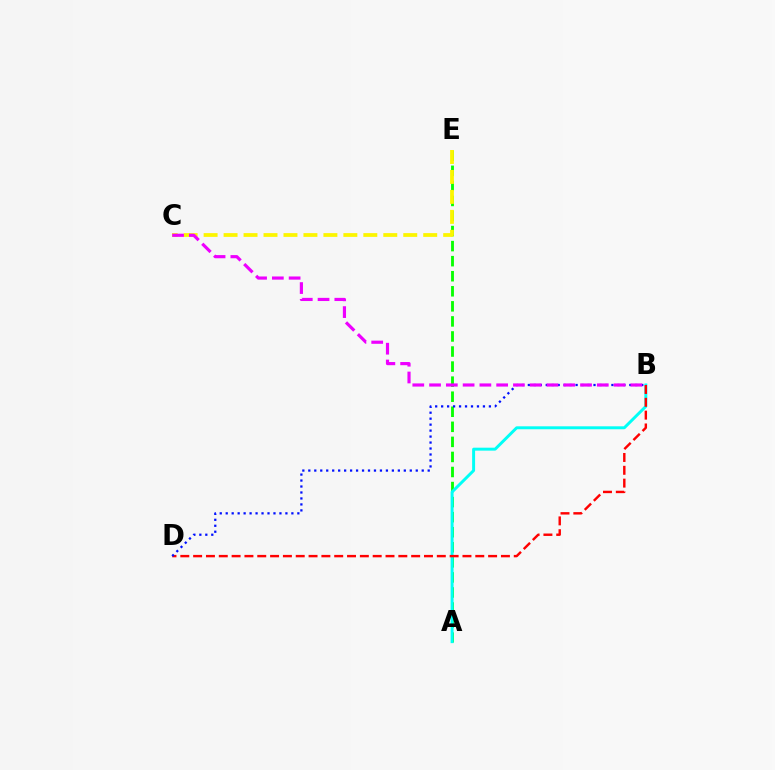{('A', 'E'): [{'color': '#08ff00', 'line_style': 'dashed', 'thickness': 2.05}], ('A', 'B'): [{'color': '#00fff6', 'line_style': 'solid', 'thickness': 2.12}], ('B', 'D'): [{'color': '#ff0000', 'line_style': 'dashed', 'thickness': 1.74}, {'color': '#0010ff', 'line_style': 'dotted', 'thickness': 1.62}], ('C', 'E'): [{'color': '#fcf500', 'line_style': 'dashed', 'thickness': 2.71}], ('B', 'C'): [{'color': '#ee00ff', 'line_style': 'dashed', 'thickness': 2.28}]}